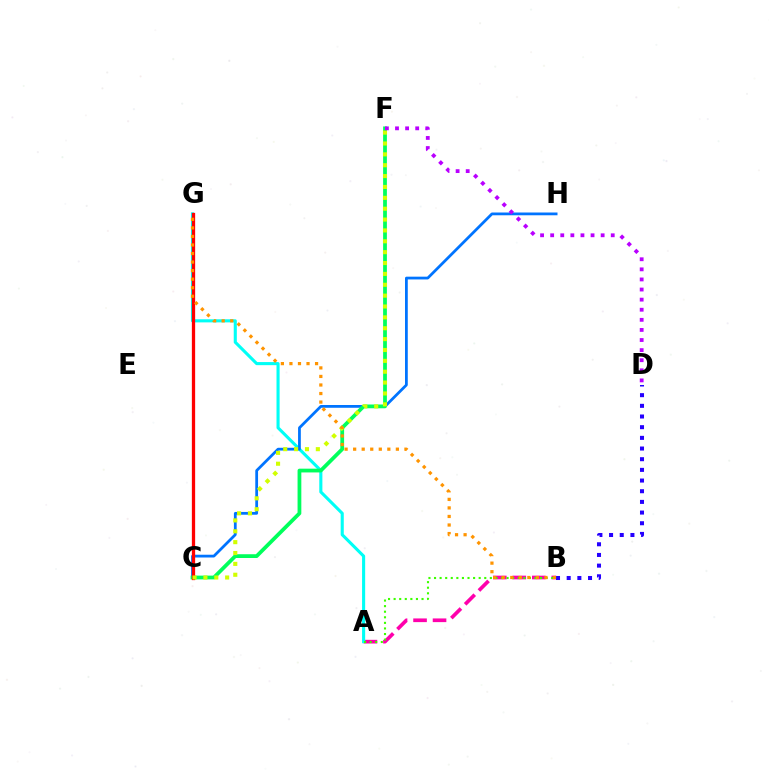{('A', 'B'): [{'color': '#ff00ac', 'line_style': 'dashed', 'thickness': 2.65}, {'color': '#3dff00', 'line_style': 'dotted', 'thickness': 1.52}], ('A', 'G'): [{'color': '#00fff6', 'line_style': 'solid', 'thickness': 2.23}], ('C', 'H'): [{'color': '#0074ff', 'line_style': 'solid', 'thickness': 1.99}], ('C', 'F'): [{'color': '#00ff5c', 'line_style': 'solid', 'thickness': 2.71}, {'color': '#d1ff00', 'line_style': 'dotted', 'thickness': 2.95}], ('C', 'G'): [{'color': '#ff0000', 'line_style': 'solid', 'thickness': 2.36}], ('B', 'D'): [{'color': '#2500ff', 'line_style': 'dotted', 'thickness': 2.9}], ('B', 'G'): [{'color': '#ff9400', 'line_style': 'dotted', 'thickness': 2.32}], ('D', 'F'): [{'color': '#b900ff', 'line_style': 'dotted', 'thickness': 2.74}]}